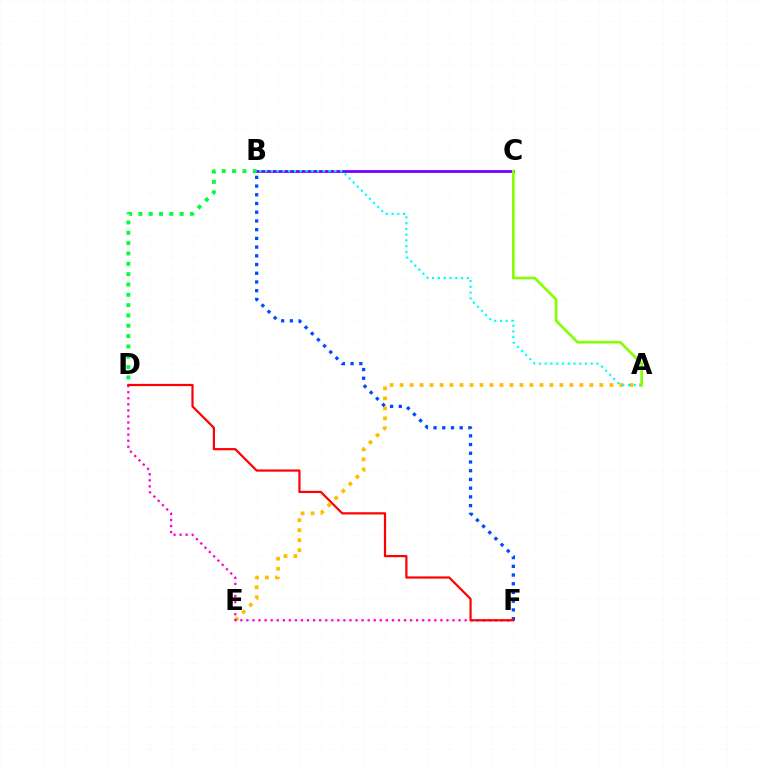{('A', 'E'): [{'color': '#ffbd00', 'line_style': 'dotted', 'thickness': 2.71}], ('B', 'C'): [{'color': '#7200ff', 'line_style': 'solid', 'thickness': 1.99}], ('A', 'B'): [{'color': '#00fff6', 'line_style': 'dotted', 'thickness': 1.57}], ('B', 'D'): [{'color': '#00ff39', 'line_style': 'dotted', 'thickness': 2.81}], ('A', 'C'): [{'color': '#84ff00', 'line_style': 'solid', 'thickness': 1.91}], ('D', 'F'): [{'color': '#ff00cf', 'line_style': 'dotted', 'thickness': 1.65}, {'color': '#ff0000', 'line_style': 'solid', 'thickness': 1.59}], ('B', 'F'): [{'color': '#004bff', 'line_style': 'dotted', 'thickness': 2.37}]}